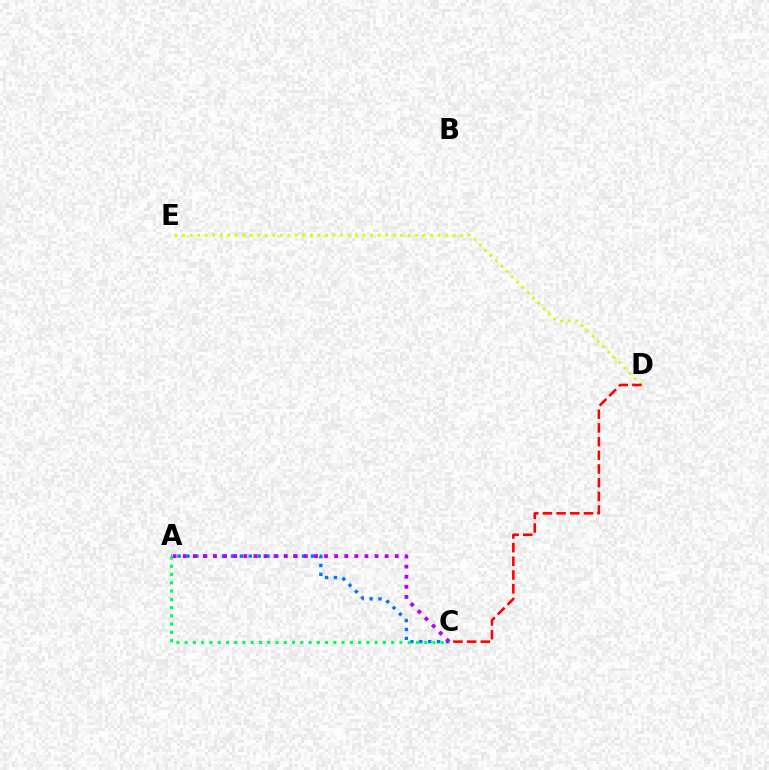{('A', 'C'): [{'color': '#0074ff', 'line_style': 'dotted', 'thickness': 2.42}, {'color': '#00ff5c', 'line_style': 'dotted', 'thickness': 2.24}, {'color': '#b900ff', 'line_style': 'dotted', 'thickness': 2.74}], ('D', 'E'): [{'color': '#d1ff00', 'line_style': 'dotted', 'thickness': 2.04}], ('C', 'D'): [{'color': '#ff0000', 'line_style': 'dashed', 'thickness': 1.86}]}